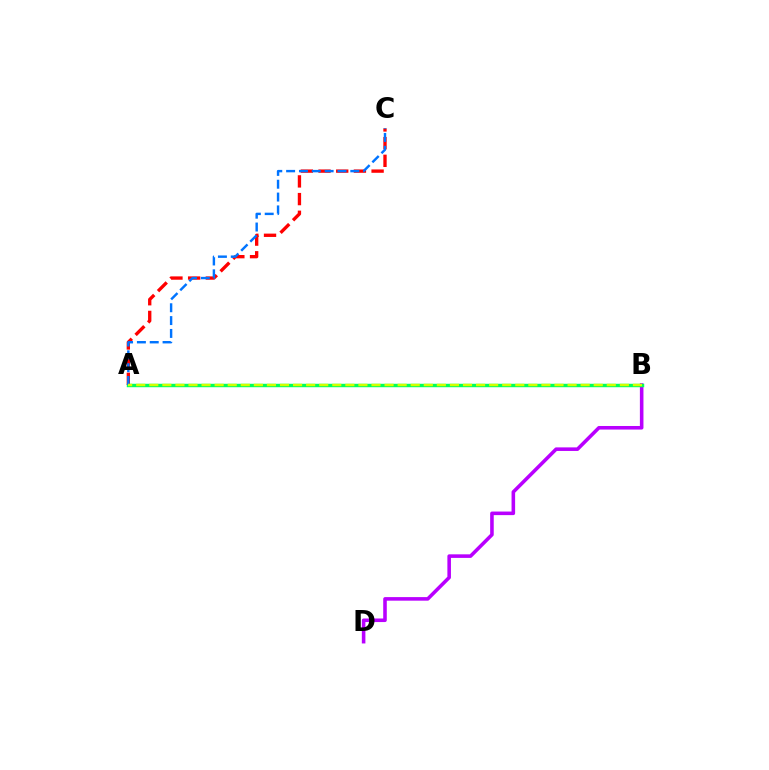{('A', 'C'): [{'color': '#ff0000', 'line_style': 'dashed', 'thickness': 2.4}, {'color': '#0074ff', 'line_style': 'dashed', 'thickness': 1.74}], ('B', 'D'): [{'color': '#b900ff', 'line_style': 'solid', 'thickness': 2.57}], ('A', 'B'): [{'color': '#00ff5c', 'line_style': 'solid', 'thickness': 2.48}, {'color': '#d1ff00', 'line_style': 'dashed', 'thickness': 1.78}]}